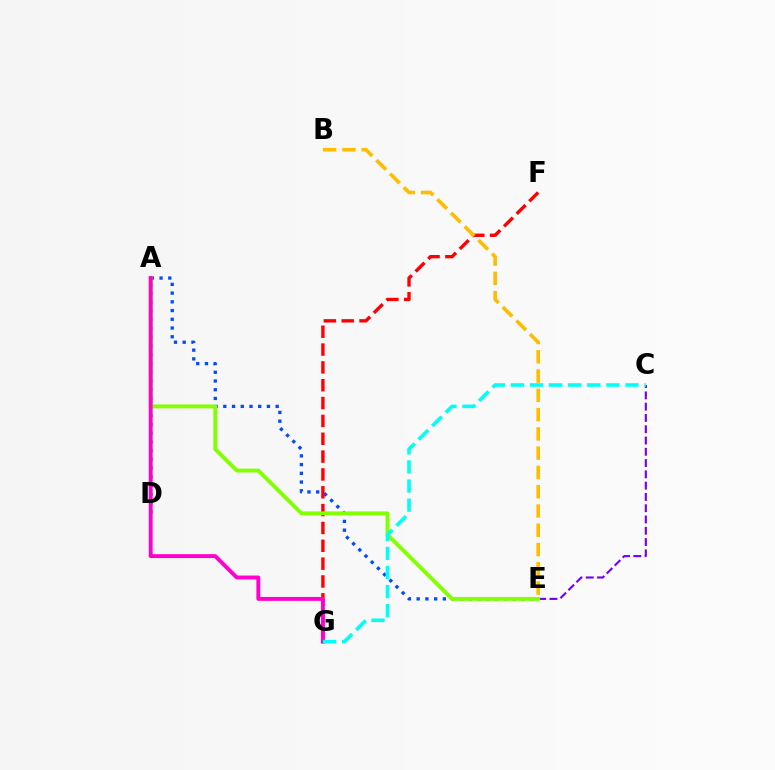{('A', 'E'): [{'color': '#004bff', 'line_style': 'dotted', 'thickness': 2.37}, {'color': '#84ff00', 'line_style': 'solid', 'thickness': 2.8}], ('C', 'E'): [{'color': '#7200ff', 'line_style': 'dashed', 'thickness': 1.53}], ('A', 'D'): [{'color': '#00ff39', 'line_style': 'dotted', 'thickness': 2.37}], ('F', 'G'): [{'color': '#ff0000', 'line_style': 'dashed', 'thickness': 2.42}], ('B', 'E'): [{'color': '#ffbd00', 'line_style': 'dashed', 'thickness': 2.62}], ('A', 'G'): [{'color': '#ff00cf', 'line_style': 'solid', 'thickness': 2.81}], ('C', 'G'): [{'color': '#00fff6', 'line_style': 'dashed', 'thickness': 2.59}]}